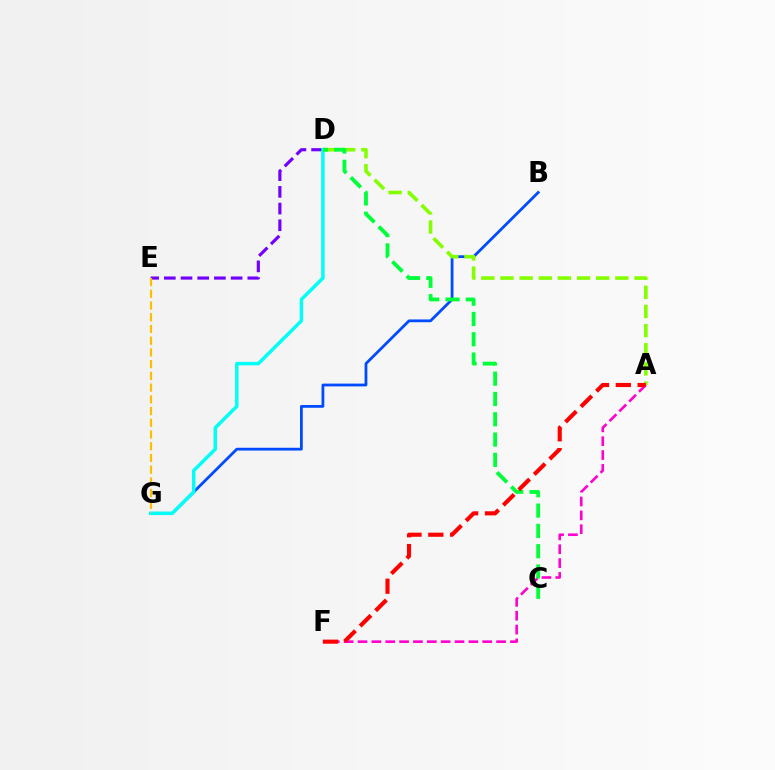{('B', 'G'): [{'color': '#004bff', 'line_style': 'solid', 'thickness': 2.0}], ('A', 'F'): [{'color': '#ff00cf', 'line_style': 'dashed', 'thickness': 1.88}, {'color': '#ff0000', 'line_style': 'dashed', 'thickness': 2.96}], ('D', 'E'): [{'color': '#7200ff', 'line_style': 'dashed', 'thickness': 2.27}], ('D', 'G'): [{'color': '#00fff6', 'line_style': 'solid', 'thickness': 2.49}], ('A', 'D'): [{'color': '#84ff00', 'line_style': 'dashed', 'thickness': 2.6}], ('C', 'D'): [{'color': '#00ff39', 'line_style': 'dashed', 'thickness': 2.76}], ('E', 'G'): [{'color': '#ffbd00', 'line_style': 'dashed', 'thickness': 1.59}]}